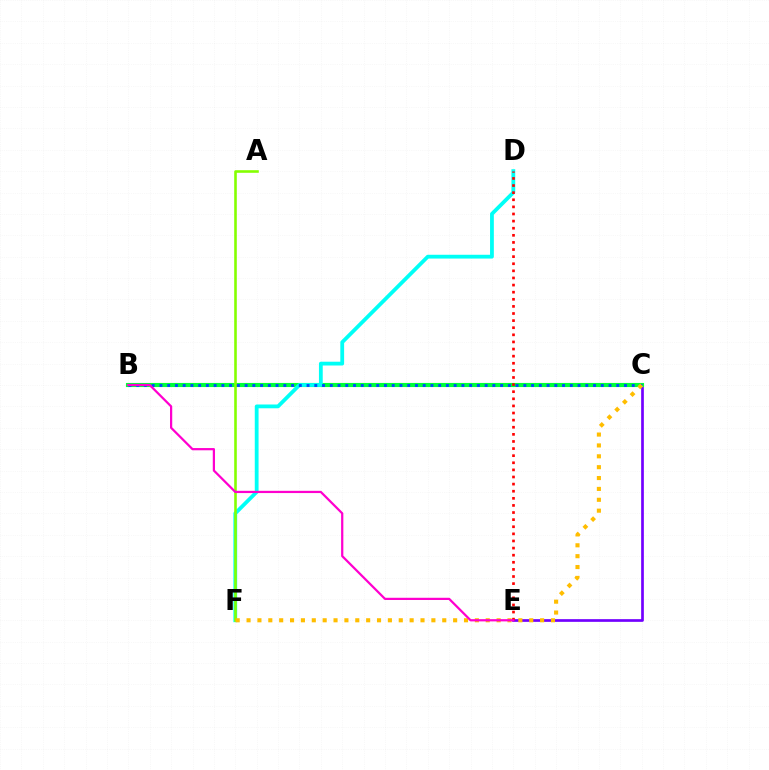{('C', 'E'): [{'color': '#7200ff', 'line_style': 'solid', 'thickness': 1.94}], ('B', 'C'): [{'color': '#00ff39', 'line_style': 'solid', 'thickness': 2.97}, {'color': '#004bff', 'line_style': 'dotted', 'thickness': 2.1}], ('D', 'F'): [{'color': '#00fff6', 'line_style': 'solid', 'thickness': 2.73}], ('A', 'F'): [{'color': '#84ff00', 'line_style': 'solid', 'thickness': 1.87}], ('D', 'E'): [{'color': '#ff0000', 'line_style': 'dotted', 'thickness': 1.93}], ('C', 'F'): [{'color': '#ffbd00', 'line_style': 'dotted', 'thickness': 2.95}], ('B', 'E'): [{'color': '#ff00cf', 'line_style': 'solid', 'thickness': 1.61}]}